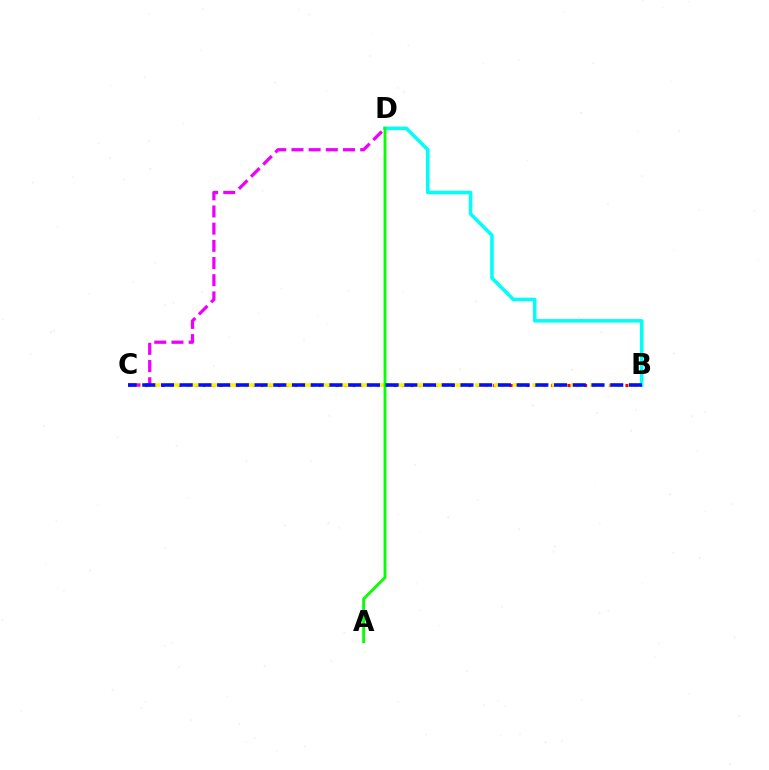{('B', 'C'): [{'color': '#ff0000', 'line_style': 'dotted', 'thickness': 2.25}, {'color': '#fcf500', 'line_style': 'dashed', 'thickness': 2.62}, {'color': '#0010ff', 'line_style': 'dashed', 'thickness': 2.54}], ('B', 'D'): [{'color': '#00fff6', 'line_style': 'solid', 'thickness': 2.55}], ('C', 'D'): [{'color': '#ee00ff', 'line_style': 'dashed', 'thickness': 2.33}], ('A', 'D'): [{'color': '#08ff00', 'line_style': 'solid', 'thickness': 2.05}]}